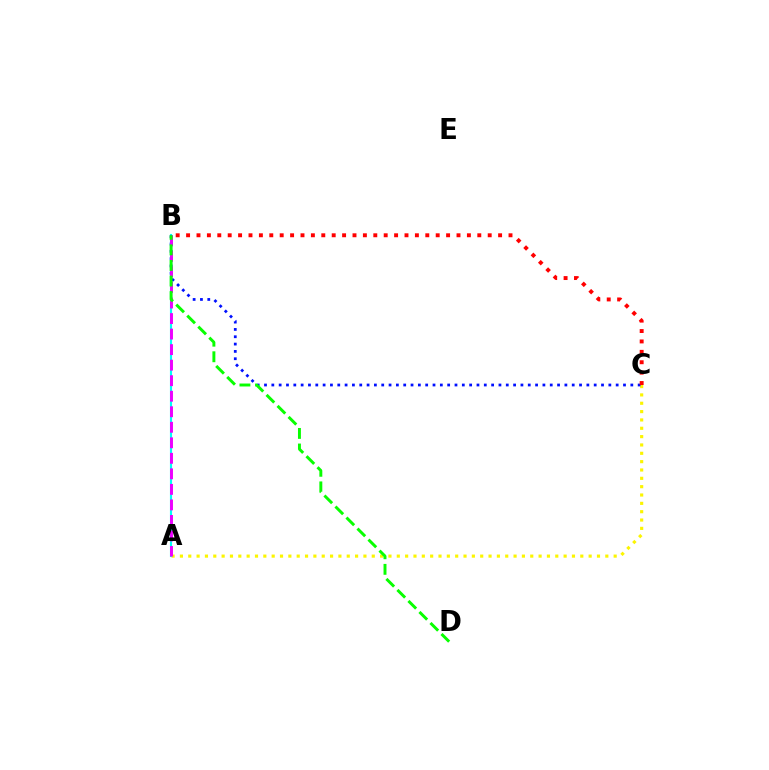{('A', 'C'): [{'color': '#fcf500', 'line_style': 'dotted', 'thickness': 2.27}], ('A', 'B'): [{'color': '#00fff6', 'line_style': 'solid', 'thickness': 1.53}, {'color': '#ee00ff', 'line_style': 'dashed', 'thickness': 2.11}], ('B', 'C'): [{'color': '#0010ff', 'line_style': 'dotted', 'thickness': 1.99}, {'color': '#ff0000', 'line_style': 'dotted', 'thickness': 2.83}], ('B', 'D'): [{'color': '#08ff00', 'line_style': 'dashed', 'thickness': 2.12}]}